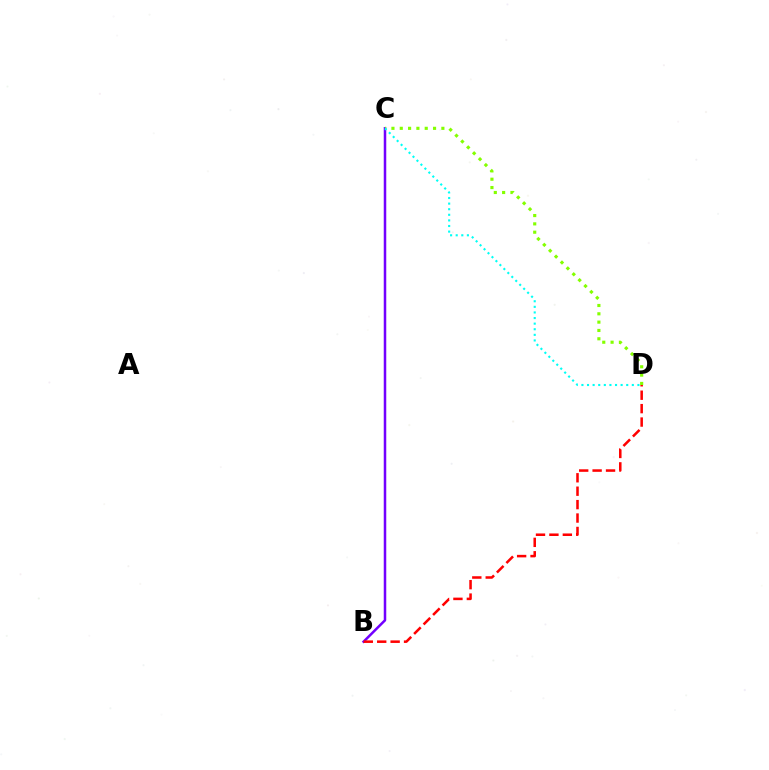{('B', 'C'): [{'color': '#7200ff', 'line_style': 'solid', 'thickness': 1.81}], ('C', 'D'): [{'color': '#84ff00', 'line_style': 'dotted', 'thickness': 2.26}, {'color': '#00fff6', 'line_style': 'dotted', 'thickness': 1.52}], ('B', 'D'): [{'color': '#ff0000', 'line_style': 'dashed', 'thickness': 1.82}]}